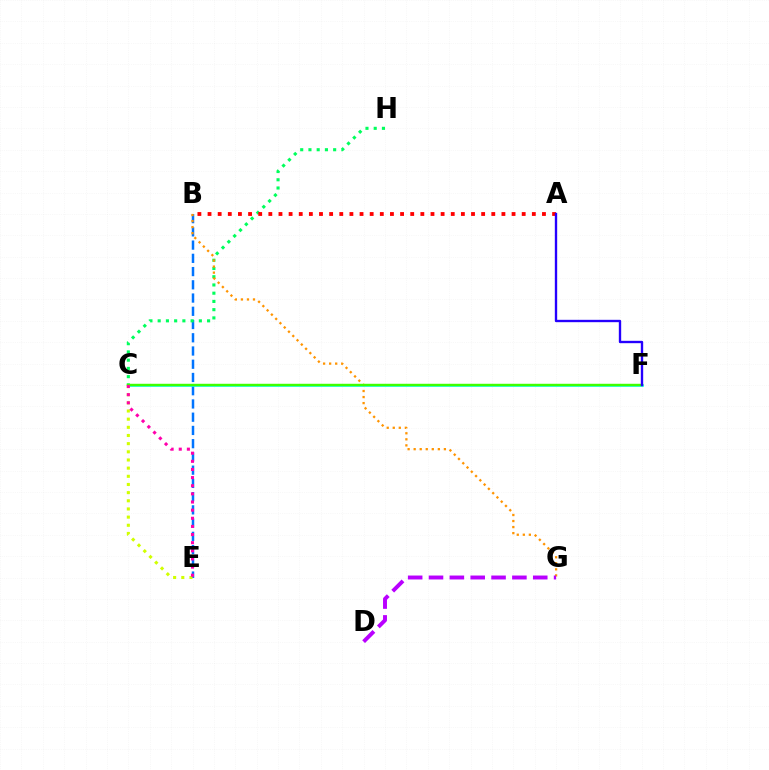{('B', 'E'): [{'color': '#0074ff', 'line_style': 'dashed', 'thickness': 1.8}], ('C', 'H'): [{'color': '#00ff5c', 'line_style': 'dotted', 'thickness': 2.24}], ('C', 'F'): [{'color': '#00fff6', 'line_style': 'solid', 'thickness': 1.86}, {'color': '#3dff00', 'line_style': 'solid', 'thickness': 1.75}], ('B', 'G'): [{'color': '#ff9400', 'line_style': 'dotted', 'thickness': 1.64}], ('C', 'E'): [{'color': '#d1ff00', 'line_style': 'dotted', 'thickness': 2.22}, {'color': '#ff00ac', 'line_style': 'dotted', 'thickness': 2.21}], ('D', 'G'): [{'color': '#b900ff', 'line_style': 'dashed', 'thickness': 2.83}], ('A', 'B'): [{'color': '#ff0000', 'line_style': 'dotted', 'thickness': 2.75}], ('A', 'F'): [{'color': '#2500ff', 'line_style': 'solid', 'thickness': 1.7}]}